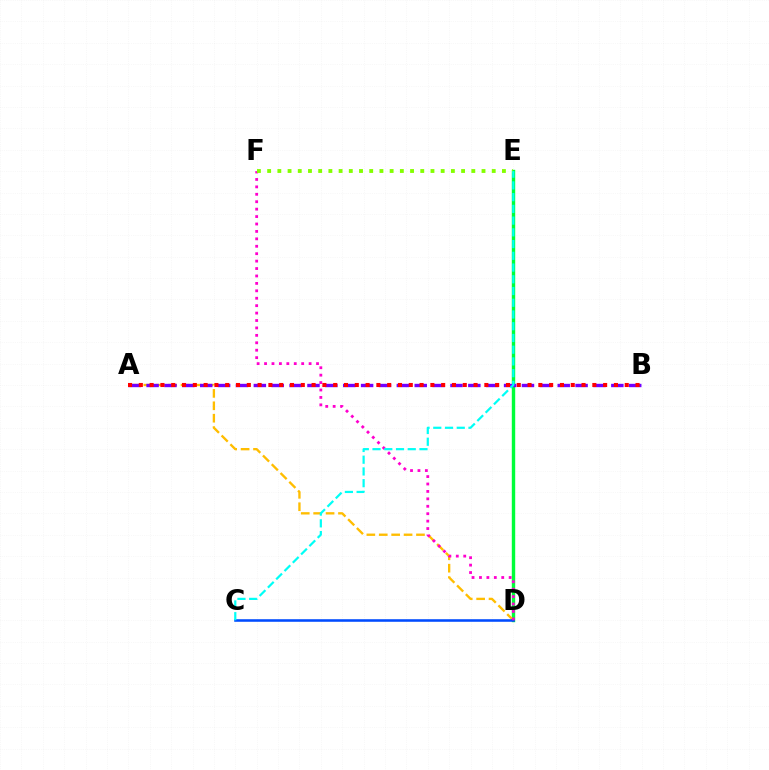{('D', 'E'): [{'color': '#00ff39', 'line_style': 'solid', 'thickness': 2.45}], ('A', 'D'): [{'color': '#ffbd00', 'line_style': 'dashed', 'thickness': 1.69}], ('C', 'D'): [{'color': '#004bff', 'line_style': 'solid', 'thickness': 1.85}], ('D', 'F'): [{'color': '#ff00cf', 'line_style': 'dotted', 'thickness': 2.02}], ('E', 'F'): [{'color': '#84ff00', 'line_style': 'dotted', 'thickness': 2.77}], ('A', 'B'): [{'color': '#7200ff', 'line_style': 'dashed', 'thickness': 2.43}, {'color': '#ff0000', 'line_style': 'dotted', 'thickness': 2.93}], ('C', 'E'): [{'color': '#00fff6', 'line_style': 'dashed', 'thickness': 1.59}]}